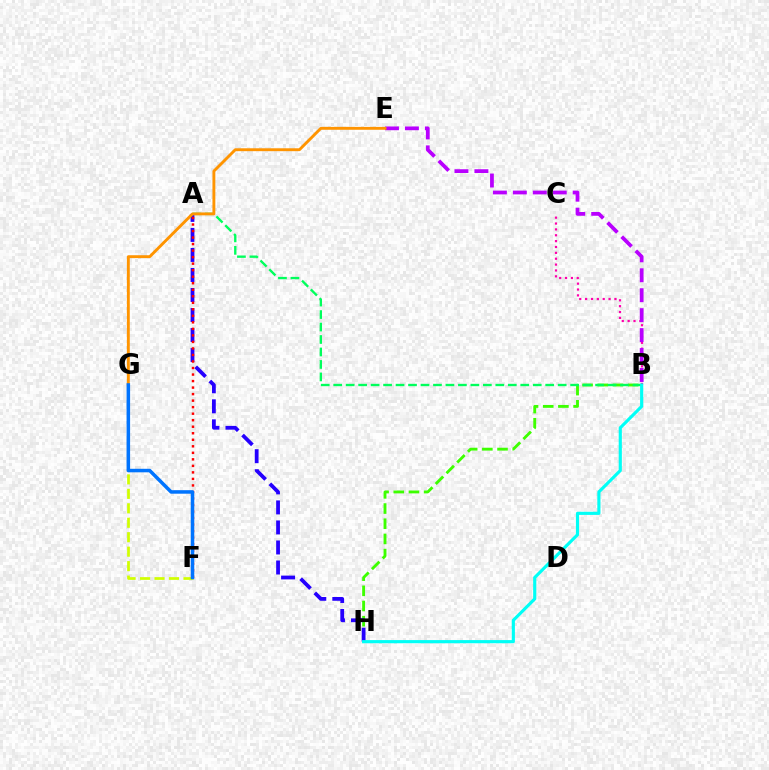{('B', 'H'): [{'color': '#3dff00', 'line_style': 'dashed', 'thickness': 2.06}, {'color': '#00fff6', 'line_style': 'solid', 'thickness': 2.27}], ('B', 'C'): [{'color': '#ff00ac', 'line_style': 'dotted', 'thickness': 1.59}], ('A', 'H'): [{'color': '#2500ff', 'line_style': 'dashed', 'thickness': 2.72}], ('A', 'B'): [{'color': '#00ff5c', 'line_style': 'dashed', 'thickness': 1.69}], ('A', 'F'): [{'color': '#ff0000', 'line_style': 'dotted', 'thickness': 1.77}], ('F', 'G'): [{'color': '#d1ff00', 'line_style': 'dashed', 'thickness': 1.96}, {'color': '#0074ff', 'line_style': 'solid', 'thickness': 2.53}], ('B', 'E'): [{'color': '#b900ff', 'line_style': 'dashed', 'thickness': 2.71}], ('E', 'G'): [{'color': '#ff9400', 'line_style': 'solid', 'thickness': 2.08}]}